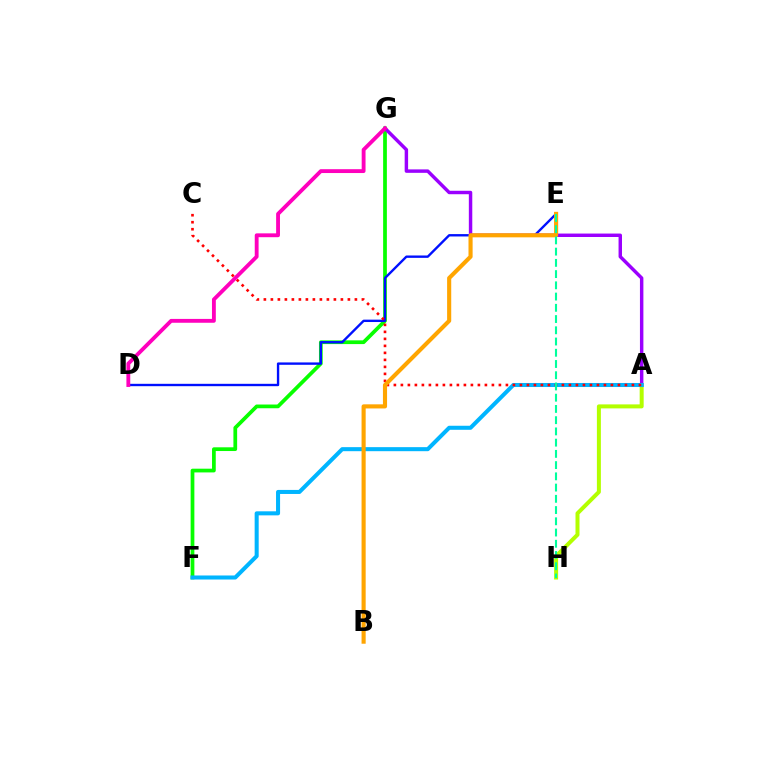{('F', 'G'): [{'color': '#08ff00', 'line_style': 'solid', 'thickness': 2.69}], ('D', 'E'): [{'color': '#0010ff', 'line_style': 'solid', 'thickness': 1.71}], ('A', 'H'): [{'color': '#b3ff00', 'line_style': 'solid', 'thickness': 2.88}], ('A', 'G'): [{'color': '#9b00ff', 'line_style': 'solid', 'thickness': 2.48}], ('A', 'F'): [{'color': '#00b5ff', 'line_style': 'solid', 'thickness': 2.91}], ('A', 'C'): [{'color': '#ff0000', 'line_style': 'dotted', 'thickness': 1.9}], ('B', 'E'): [{'color': '#ffa500', 'line_style': 'solid', 'thickness': 2.96}], ('E', 'H'): [{'color': '#00ff9d', 'line_style': 'dashed', 'thickness': 1.53}], ('D', 'G'): [{'color': '#ff00bd', 'line_style': 'solid', 'thickness': 2.77}]}